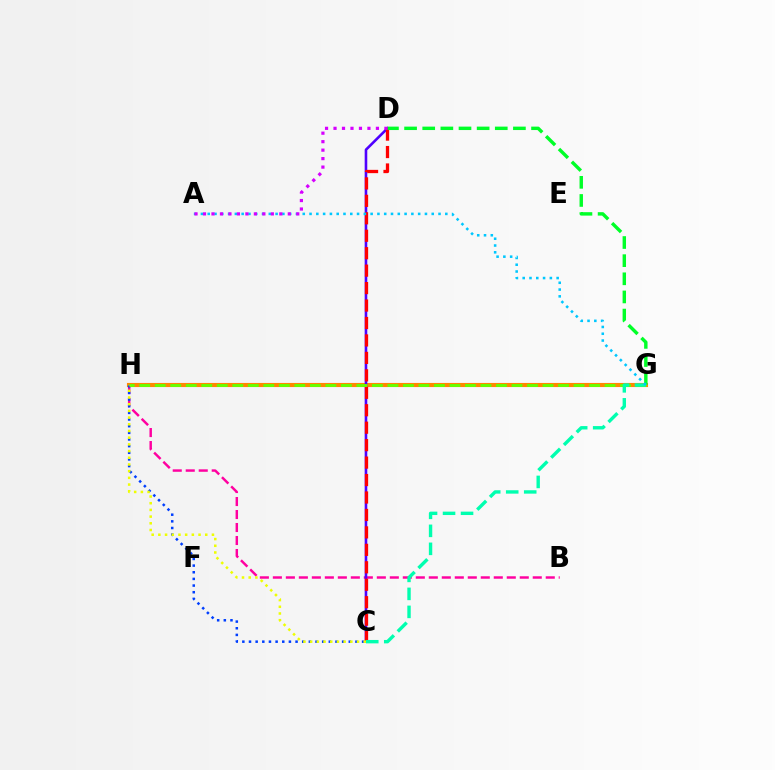{('G', 'H'): [{'color': '#ff8800', 'line_style': 'solid', 'thickness': 2.96}, {'color': '#66ff00', 'line_style': 'dashed', 'thickness': 2.11}], ('B', 'H'): [{'color': '#ff00a0', 'line_style': 'dashed', 'thickness': 1.77}], ('C', 'H'): [{'color': '#003fff', 'line_style': 'dotted', 'thickness': 1.81}, {'color': '#eeff00', 'line_style': 'dotted', 'thickness': 1.82}], ('C', 'D'): [{'color': '#4f00ff', 'line_style': 'solid', 'thickness': 1.87}, {'color': '#ff0000', 'line_style': 'dashed', 'thickness': 2.37}], ('D', 'G'): [{'color': '#00ff27', 'line_style': 'dashed', 'thickness': 2.46}], ('C', 'G'): [{'color': '#00ffaf', 'line_style': 'dashed', 'thickness': 2.45}], ('A', 'G'): [{'color': '#00c7ff', 'line_style': 'dotted', 'thickness': 1.84}], ('A', 'D'): [{'color': '#d600ff', 'line_style': 'dotted', 'thickness': 2.3}]}